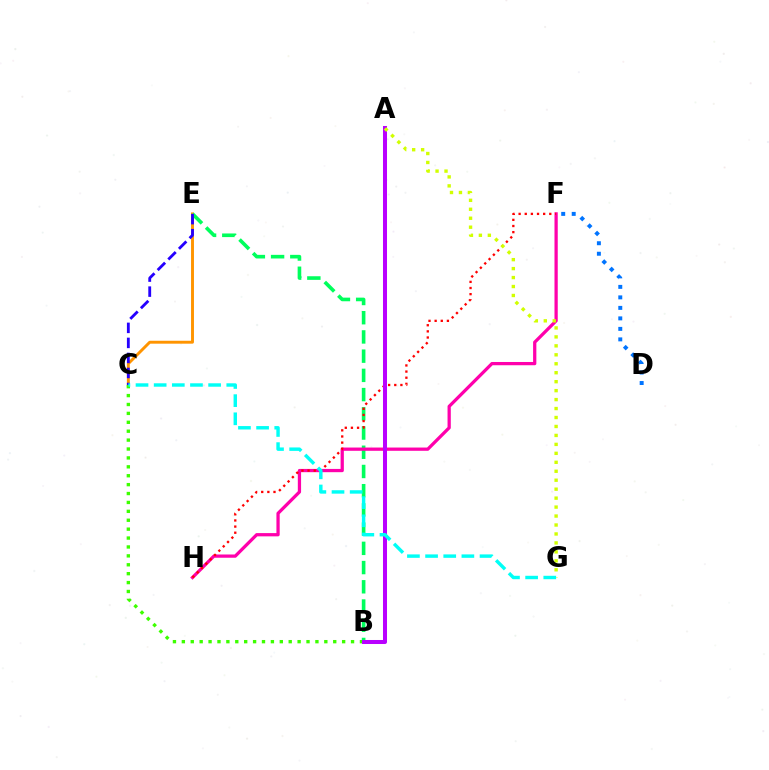{('C', 'E'): [{'color': '#ff9400', 'line_style': 'solid', 'thickness': 2.1}, {'color': '#2500ff', 'line_style': 'dashed', 'thickness': 2.04}], ('B', 'E'): [{'color': '#00ff5c', 'line_style': 'dashed', 'thickness': 2.61}], ('D', 'F'): [{'color': '#0074ff', 'line_style': 'dotted', 'thickness': 2.85}], ('F', 'H'): [{'color': '#ff00ac', 'line_style': 'solid', 'thickness': 2.35}, {'color': '#ff0000', 'line_style': 'dotted', 'thickness': 1.67}], ('B', 'C'): [{'color': '#3dff00', 'line_style': 'dotted', 'thickness': 2.42}], ('A', 'B'): [{'color': '#b900ff', 'line_style': 'solid', 'thickness': 2.89}], ('A', 'G'): [{'color': '#d1ff00', 'line_style': 'dotted', 'thickness': 2.43}], ('C', 'G'): [{'color': '#00fff6', 'line_style': 'dashed', 'thickness': 2.47}]}